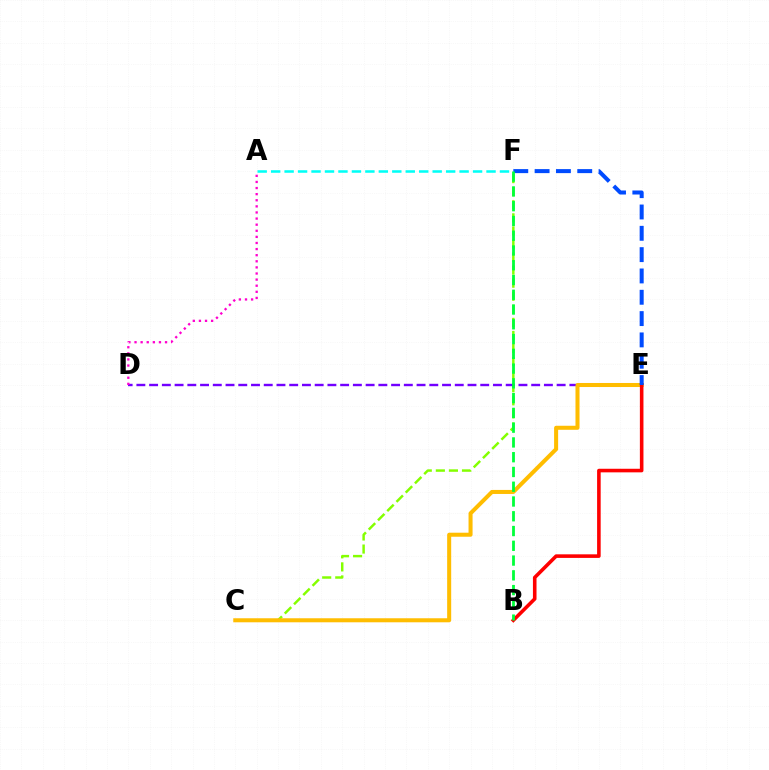{('C', 'F'): [{'color': '#84ff00', 'line_style': 'dashed', 'thickness': 1.78}], ('D', 'E'): [{'color': '#7200ff', 'line_style': 'dashed', 'thickness': 1.73}], ('C', 'E'): [{'color': '#ffbd00', 'line_style': 'solid', 'thickness': 2.9}], ('B', 'E'): [{'color': '#ff0000', 'line_style': 'solid', 'thickness': 2.58}], ('E', 'F'): [{'color': '#004bff', 'line_style': 'dashed', 'thickness': 2.9}], ('A', 'D'): [{'color': '#ff00cf', 'line_style': 'dotted', 'thickness': 1.66}], ('A', 'F'): [{'color': '#00fff6', 'line_style': 'dashed', 'thickness': 1.83}], ('B', 'F'): [{'color': '#00ff39', 'line_style': 'dashed', 'thickness': 2.01}]}